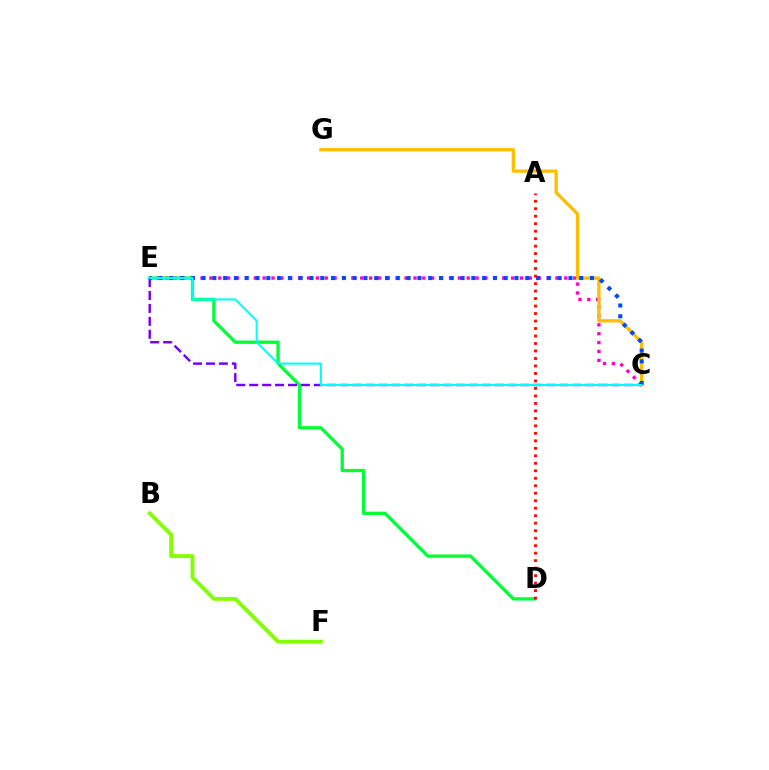{('C', 'E'): [{'color': '#ff00cf', 'line_style': 'dotted', 'thickness': 2.41}, {'color': '#7200ff', 'line_style': 'dashed', 'thickness': 1.76}, {'color': '#004bff', 'line_style': 'dotted', 'thickness': 2.93}, {'color': '#00fff6', 'line_style': 'solid', 'thickness': 1.5}], ('B', 'F'): [{'color': '#84ff00', 'line_style': 'solid', 'thickness': 2.8}], ('C', 'G'): [{'color': '#ffbd00', 'line_style': 'solid', 'thickness': 2.36}], ('D', 'E'): [{'color': '#00ff39', 'line_style': 'solid', 'thickness': 2.38}], ('A', 'D'): [{'color': '#ff0000', 'line_style': 'dotted', 'thickness': 2.03}]}